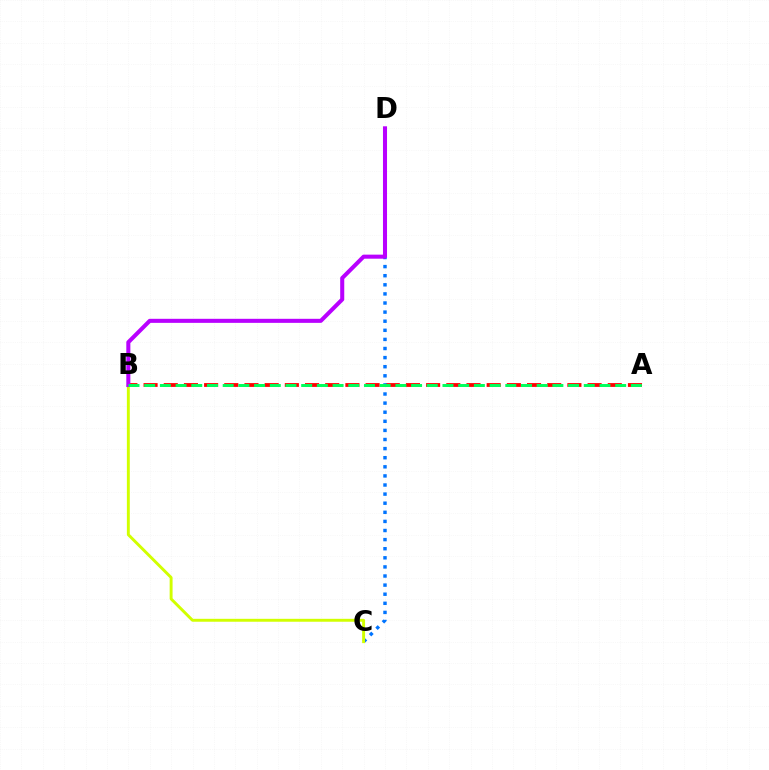{('A', 'B'): [{'color': '#ff0000', 'line_style': 'dashed', 'thickness': 2.74}, {'color': '#00ff5c', 'line_style': 'dashed', 'thickness': 2.13}], ('C', 'D'): [{'color': '#0074ff', 'line_style': 'dotted', 'thickness': 2.47}], ('B', 'C'): [{'color': '#d1ff00', 'line_style': 'solid', 'thickness': 2.11}], ('B', 'D'): [{'color': '#b900ff', 'line_style': 'solid', 'thickness': 2.92}]}